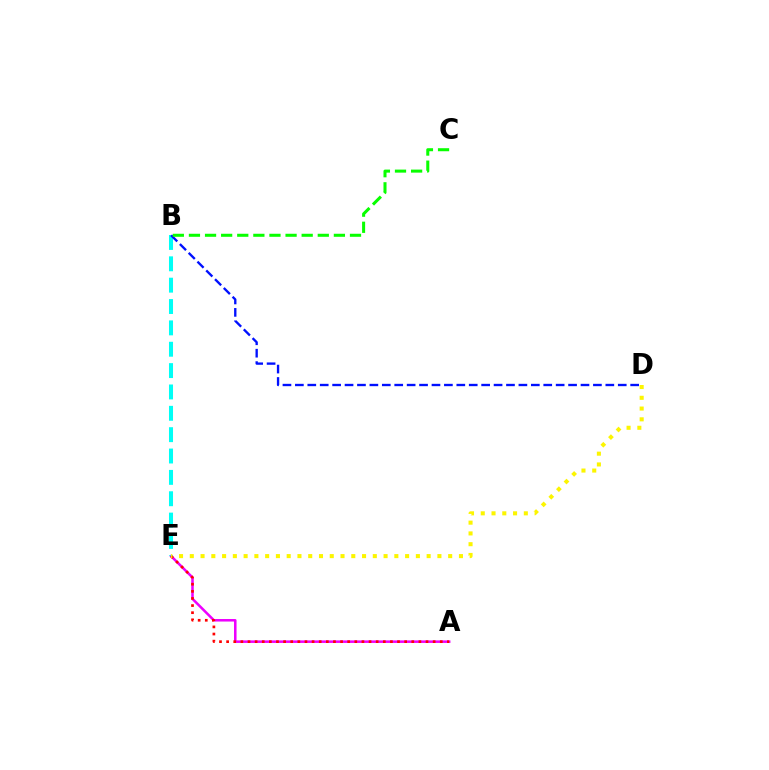{('A', 'E'): [{'color': '#ee00ff', 'line_style': 'solid', 'thickness': 1.82}, {'color': '#ff0000', 'line_style': 'dotted', 'thickness': 1.93}], ('B', 'E'): [{'color': '#00fff6', 'line_style': 'dashed', 'thickness': 2.9}], ('B', 'D'): [{'color': '#0010ff', 'line_style': 'dashed', 'thickness': 1.69}], ('B', 'C'): [{'color': '#08ff00', 'line_style': 'dashed', 'thickness': 2.19}], ('D', 'E'): [{'color': '#fcf500', 'line_style': 'dotted', 'thickness': 2.93}]}